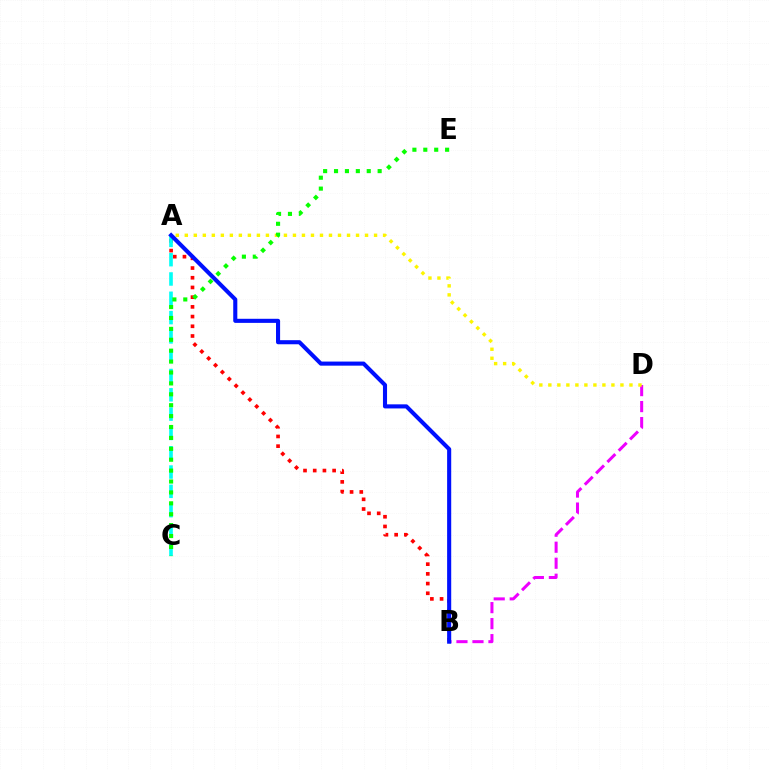{('B', 'D'): [{'color': '#ee00ff', 'line_style': 'dashed', 'thickness': 2.17}], ('A', 'B'): [{'color': '#ff0000', 'line_style': 'dotted', 'thickness': 2.64}, {'color': '#0010ff', 'line_style': 'solid', 'thickness': 2.94}], ('A', 'D'): [{'color': '#fcf500', 'line_style': 'dotted', 'thickness': 2.45}], ('A', 'C'): [{'color': '#00fff6', 'line_style': 'dashed', 'thickness': 2.62}], ('C', 'E'): [{'color': '#08ff00', 'line_style': 'dotted', 'thickness': 2.96}]}